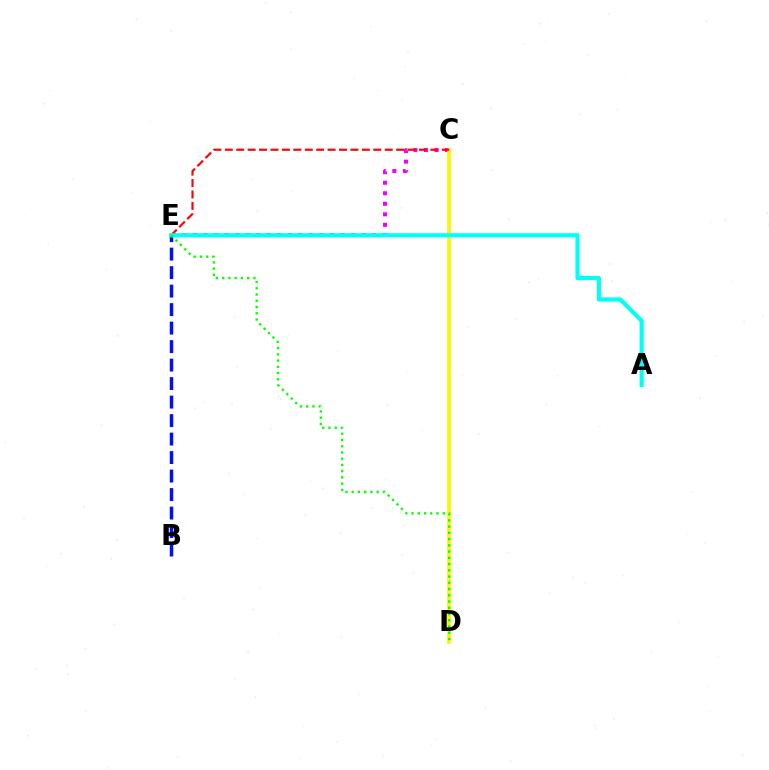{('C', 'E'): [{'color': '#ee00ff', 'line_style': 'dotted', 'thickness': 2.86}, {'color': '#ff0000', 'line_style': 'dashed', 'thickness': 1.55}], ('C', 'D'): [{'color': '#fcf500', 'line_style': 'solid', 'thickness': 2.61}], ('B', 'E'): [{'color': '#0010ff', 'line_style': 'dashed', 'thickness': 2.51}], ('A', 'E'): [{'color': '#00fff6', 'line_style': 'solid', 'thickness': 2.98}], ('D', 'E'): [{'color': '#08ff00', 'line_style': 'dotted', 'thickness': 1.7}]}